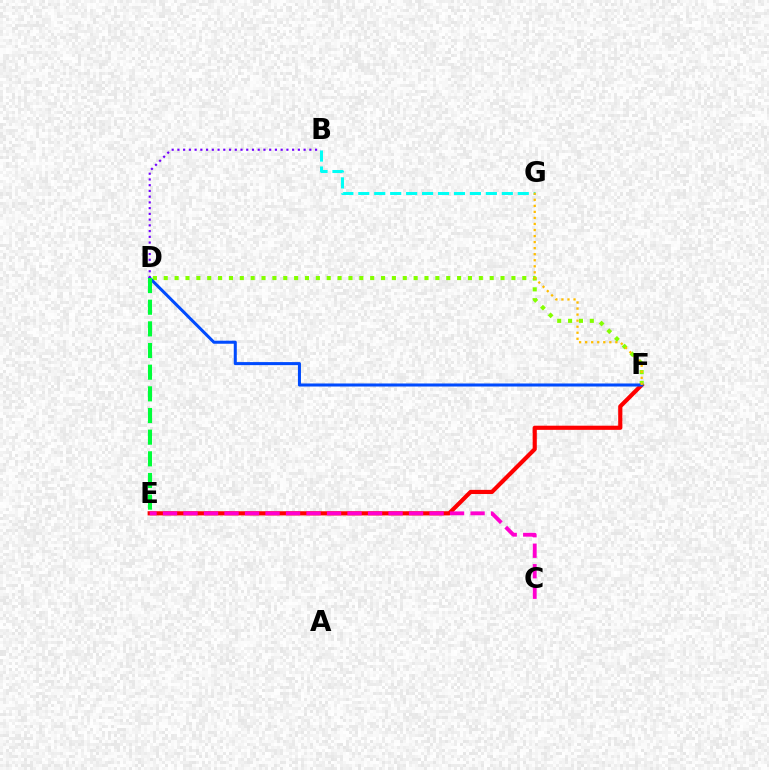{('E', 'F'): [{'color': '#ff0000', 'line_style': 'solid', 'thickness': 2.99}], ('C', 'E'): [{'color': '#ff00cf', 'line_style': 'dashed', 'thickness': 2.79}], ('D', 'F'): [{'color': '#84ff00', 'line_style': 'dotted', 'thickness': 2.95}, {'color': '#004bff', 'line_style': 'solid', 'thickness': 2.19}], ('B', 'G'): [{'color': '#00fff6', 'line_style': 'dashed', 'thickness': 2.17}], ('B', 'D'): [{'color': '#7200ff', 'line_style': 'dotted', 'thickness': 1.56}], ('D', 'E'): [{'color': '#00ff39', 'line_style': 'dashed', 'thickness': 2.94}], ('F', 'G'): [{'color': '#ffbd00', 'line_style': 'dotted', 'thickness': 1.64}]}